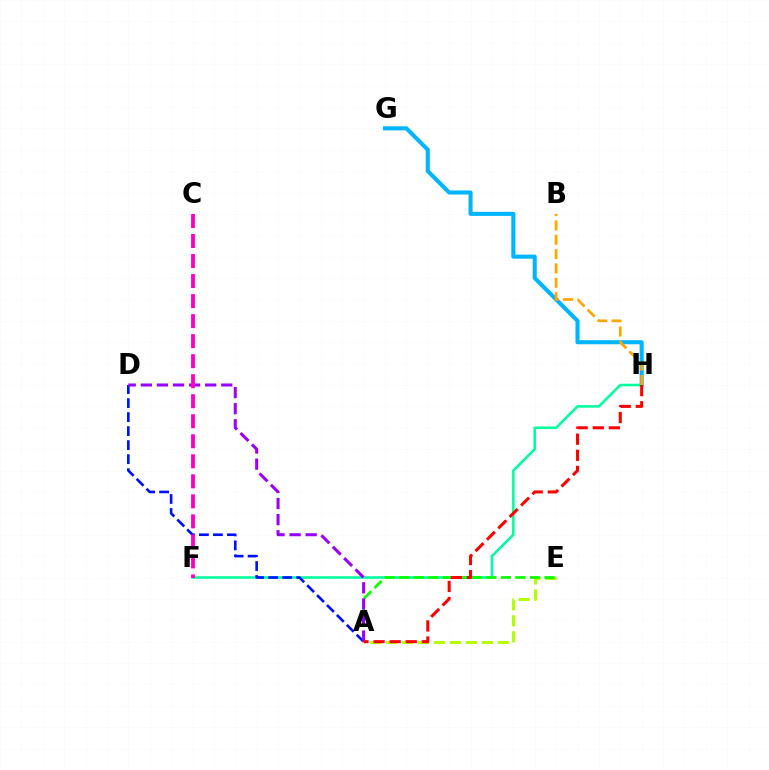{('G', 'H'): [{'color': '#00b5ff', 'line_style': 'solid', 'thickness': 2.92}], ('F', 'H'): [{'color': '#00ff9d', 'line_style': 'solid', 'thickness': 1.84}], ('B', 'H'): [{'color': '#ffa500', 'line_style': 'dashed', 'thickness': 1.95}], ('A', 'D'): [{'color': '#0010ff', 'line_style': 'dashed', 'thickness': 1.9}, {'color': '#9b00ff', 'line_style': 'dashed', 'thickness': 2.19}], ('A', 'E'): [{'color': '#b3ff00', 'line_style': 'dashed', 'thickness': 2.17}, {'color': '#08ff00', 'line_style': 'dashed', 'thickness': 1.97}], ('A', 'H'): [{'color': '#ff0000', 'line_style': 'dashed', 'thickness': 2.19}], ('C', 'F'): [{'color': '#ff00bd', 'line_style': 'dashed', 'thickness': 2.72}]}